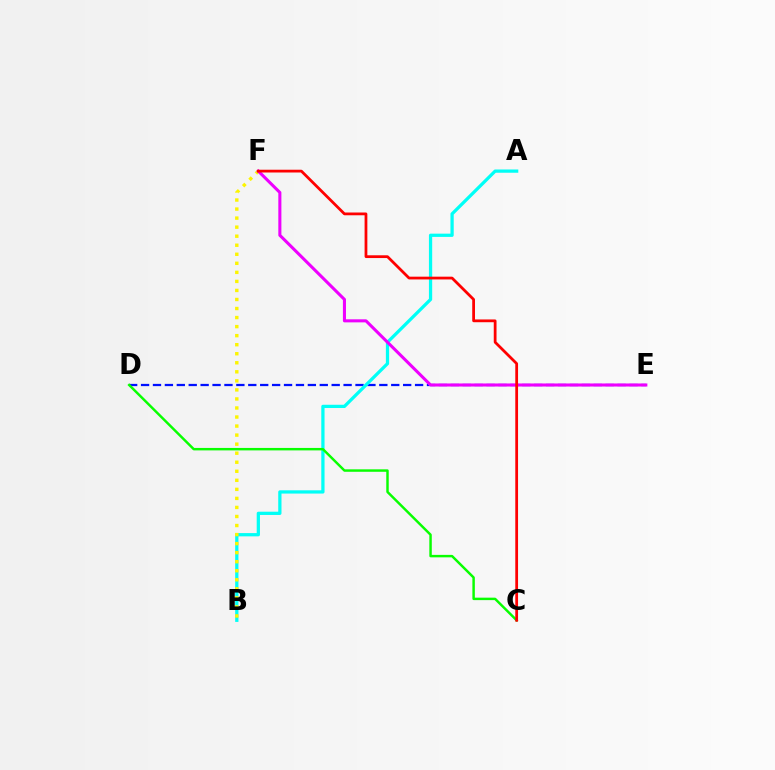{('D', 'E'): [{'color': '#0010ff', 'line_style': 'dashed', 'thickness': 1.62}], ('A', 'B'): [{'color': '#00fff6', 'line_style': 'solid', 'thickness': 2.34}], ('C', 'D'): [{'color': '#08ff00', 'line_style': 'solid', 'thickness': 1.77}], ('B', 'F'): [{'color': '#fcf500', 'line_style': 'dotted', 'thickness': 2.46}], ('E', 'F'): [{'color': '#ee00ff', 'line_style': 'solid', 'thickness': 2.2}], ('C', 'F'): [{'color': '#ff0000', 'line_style': 'solid', 'thickness': 1.99}]}